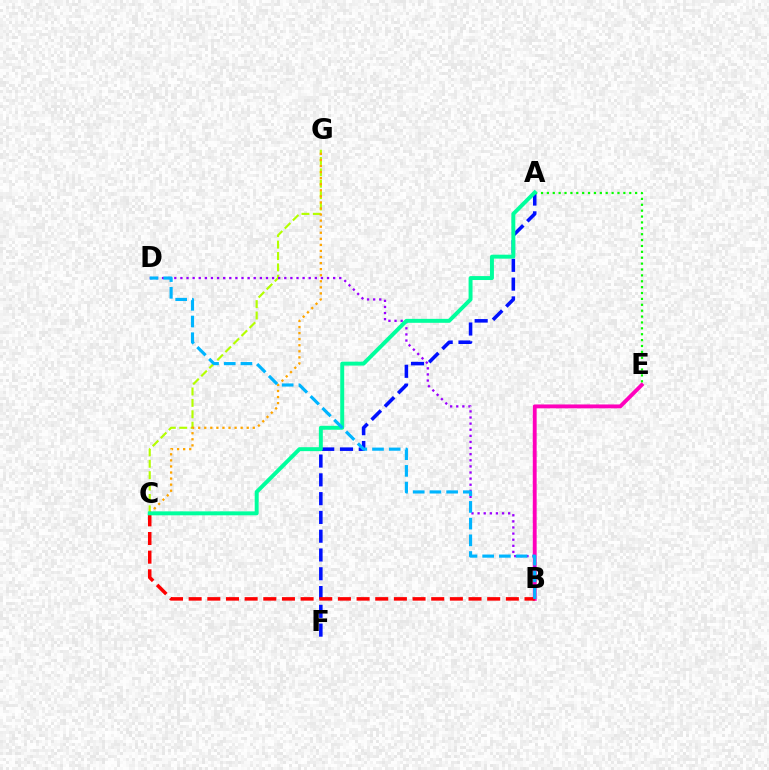{('C', 'G'): [{'color': '#b3ff00', 'line_style': 'dashed', 'thickness': 1.55}, {'color': '#ffa500', 'line_style': 'dotted', 'thickness': 1.65}], ('B', 'E'): [{'color': '#ff00bd', 'line_style': 'solid', 'thickness': 2.79}], ('B', 'D'): [{'color': '#9b00ff', 'line_style': 'dotted', 'thickness': 1.66}, {'color': '#00b5ff', 'line_style': 'dashed', 'thickness': 2.27}], ('A', 'F'): [{'color': '#0010ff', 'line_style': 'dashed', 'thickness': 2.55}], ('A', 'E'): [{'color': '#08ff00', 'line_style': 'dotted', 'thickness': 1.6}], ('B', 'C'): [{'color': '#ff0000', 'line_style': 'dashed', 'thickness': 2.53}], ('A', 'C'): [{'color': '#00ff9d', 'line_style': 'solid', 'thickness': 2.84}]}